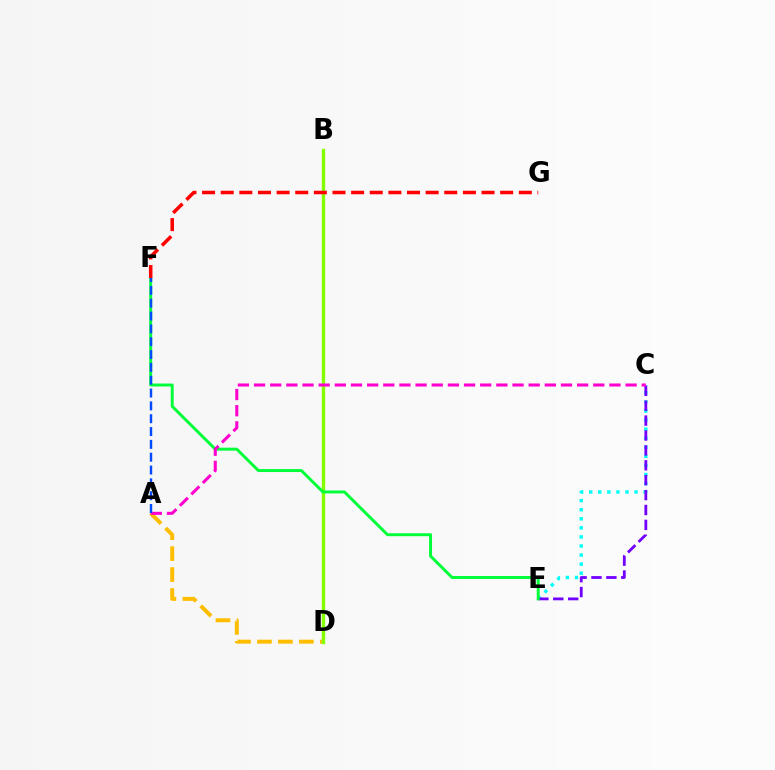{('C', 'E'): [{'color': '#00fff6', 'line_style': 'dotted', 'thickness': 2.47}, {'color': '#7200ff', 'line_style': 'dashed', 'thickness': 2.02}], ('A', 'D'): [{'color': '#ffbd00', 'line_style': 'dashed', 'thickness': 2.85}], ('B', 'D'): [{'color': '#84ff00', 'line_style': 'solid', 'thickness': 2.45}], ('E', 'F'): [{'color': '#00ff39', 'line_style': 'solid', 'thickness': 2.12}], ('A', 'C'): [{'color': '#ff00cf', 'line_style': 'dashed', 'thickness': 2.19}], ('F', 'G'): [{'color': '#ff0000', 'line_style': 'dashed', 'thickness': 2.53}], ('A', 'F'): [{'color': '#004bff', 'line_style': 'dashed', 'thickness': 1.74}]}